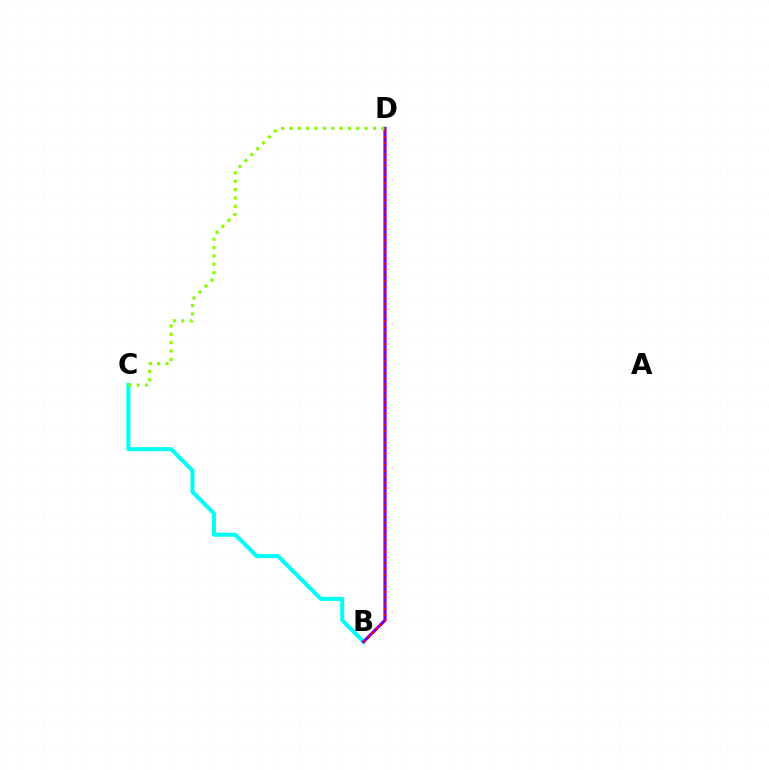{('B', 'C'): [{'color': '#00fff6', 'line_style': 'solid', 'thickness': 2.91}], ('B', 'D'): [{'color': '#7200ff', 'line_style': 'solid', 'thickness': 2.29}, {'color': '#ff0000', 'line_style': 'dotted', 'thickness': 1.56}], ('C', 'D'): [{'color': '#84ff00', 'line_style': 'dotted', 'thickness': 2.27}]}